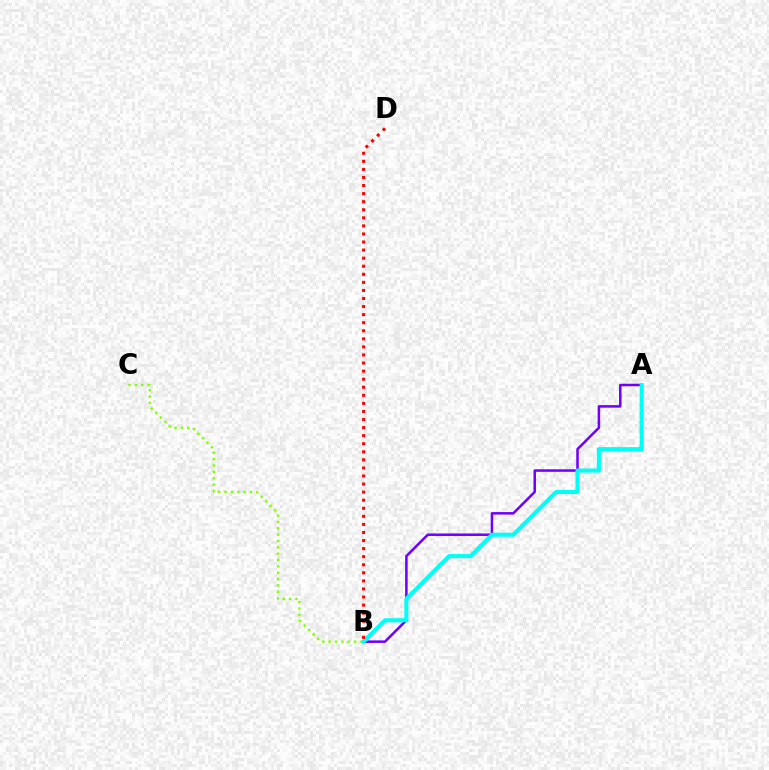{('A', 'B'): [{'color': '#7200ff', 'line_style': 'solid', 'thickness': 1.82}, {'color': '#00fff6', 'line_style': 'solid', 'thickness': 2.95}], ('B', 'C'): [{'color': '#84ff00', 'line_style': 'dotted', 'thickness': 1.73}], ('B', 'D'): [{'color': '#ff0000', 'line_style': 'dotted', 'thickness': 2.19}]}